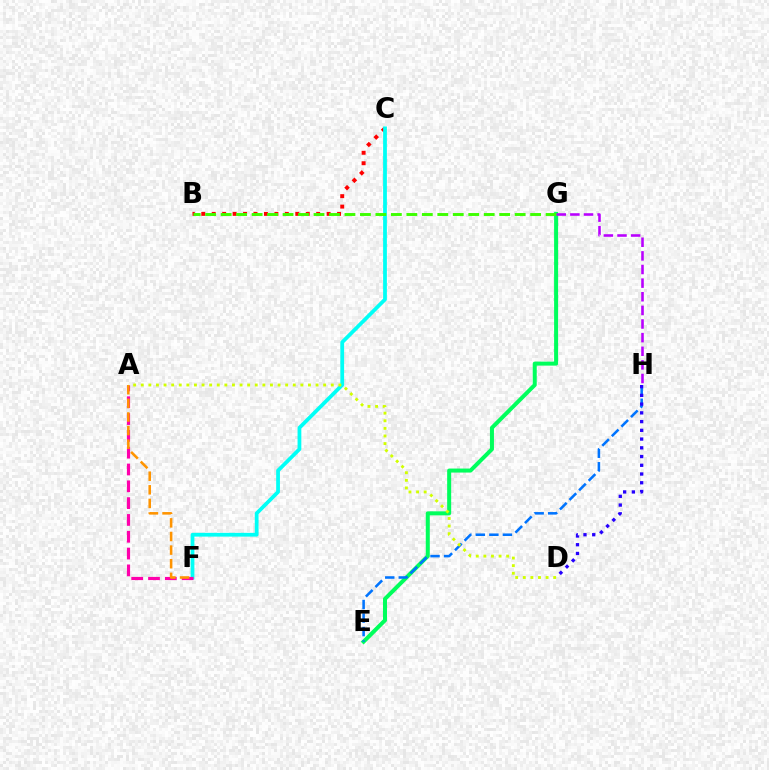{('B', 'C'): [{'color': '#ff0000', 'line_style': 'dotted', 'thickness': 2.84}], ('E', 'G'): [{'color': '#00ff5c', 'line_style': 'solid', 'thickness': 2.89}], ('C', 'F'): [{'color': '#00fff6', 'line_style': 'solid', 'thickness': 2.71}], ('A', 'F'): [{'color': '#ff00ac', 'line_style': 'dashed', 'thickness': 2.28}, {'color': '#ff9400', 'line_style': 'dashed', 'thickness': 1.85}], ('B', 'G'): [{'color': '#3dff00', 'line_style': 'dashed', 'thickness': 2.1}], ('E', 'H'): [{'color': '#0074ff', 'line_style': 'dashed', 'thickness': 1.84}], ('A', 'D'): [{'color': '#d1ff00', 'line_style': 'dotted', 'thickness': 2.06}], ('D', 'H'): [{'color': '#2500ff', 'line_style': 'dotted', 'thickness': 2.37}], ('G', 'H'): [{'color': '#b900ff', 'line_style': 'dashed', 'thickness': 1.85}]}